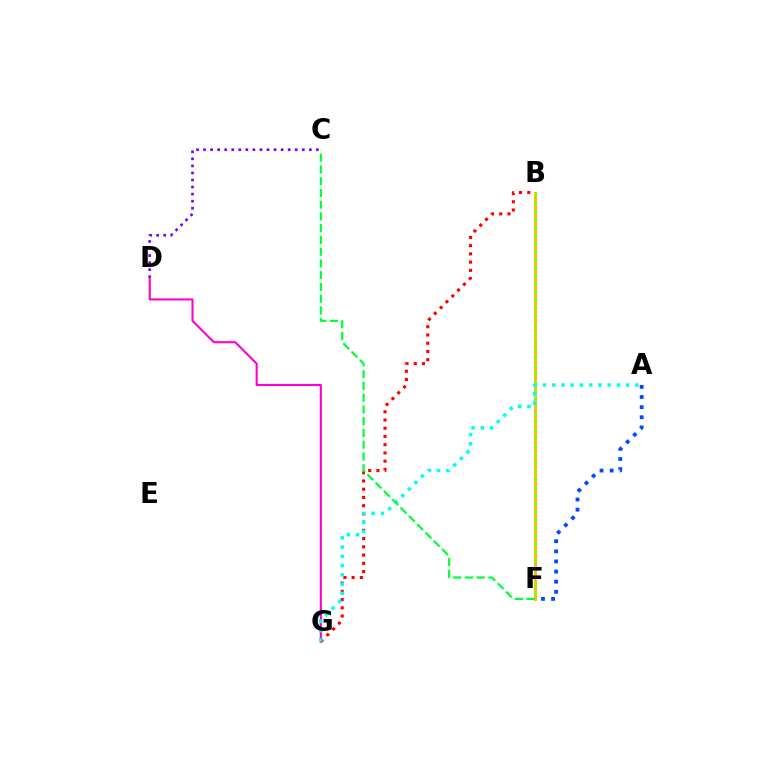{('C', 'D'): [{'color': '#7200ff', 'line_style': 'dotted', 'thickness': 1.92}], ('D', 'G'): [{'color': '#ff00cf', 'line_style': 'solid', 'thickness': 1.51}], ('B', 'G'): [{'color': '#ff0000', 'line_style': 'dotted', 'thickness': 2.24}], ('A', 'F'): [{'color': '#004bff', 'line_style': 'dotted', 'thickness': 2.75}], ('B', 'F'): [{'color': '#ffbd00', 'line_style': 'solid', 'thickness': 2.17}, {'color': '#84ff00', 'line_style': 'dotted', 'thickness': 2.21}], ('A', 'G'): [{'color': '#00fff6', 'line_style': 'dotted', 'thickness': 2.51}], ('C', 'F'): [{'color': '#00ff39', 'line_style': 'dashed', 'thickness': 1.6}]}